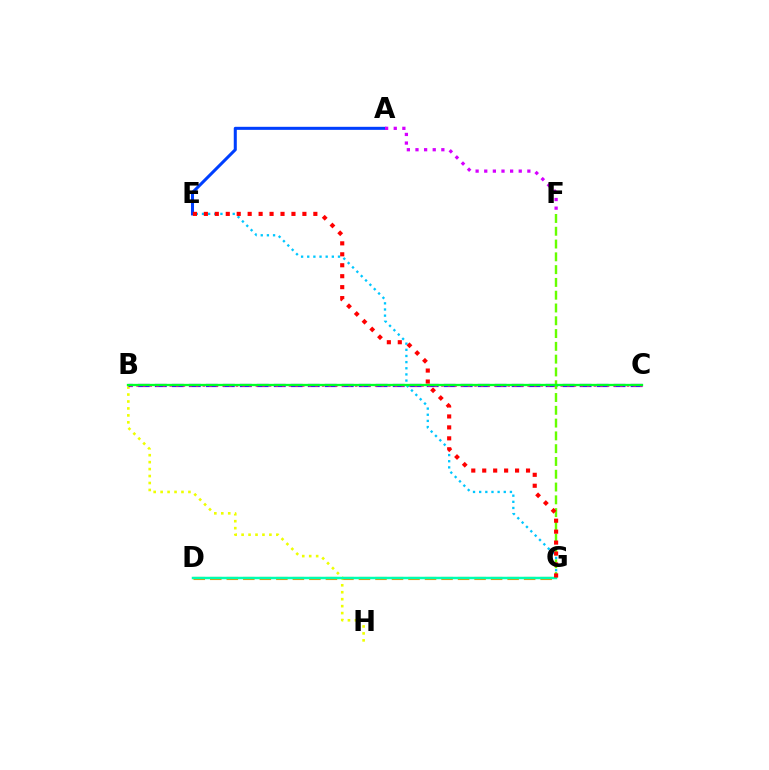{('D', 'G'): [{'color': '#ff8800', 'line_style': 'dashed', 'thickness': 2.24}, {'color': '#00ffaf', 'line_style': 'solid', 'thickness': 1.78}], ('B', 'H'): [{'color': '#eeff00', 'line_style': 'dotted', 'thickness': 1.89}], ('A', 'E'): [{'color': '#003fff', 'line_style': 'solid', 'thickness': 2.19}], ('B', 'C'): [{'color': '#4f00ff', 'line_style': 'dashed', 'thickness': 2.31}, {'color': '#ff00a0', 'line_style': 'dotted', 'thickness': 1.8}, {'color': '#00ff27', 'line_style': 'solid', 'thickness': 1.66}], ('A', 'F'): [{'color': '#d600ff', 'line_style': 'dotted', 'thickness': 2.34}], ('F', 'G'): [{'color': '#66ff00', 'line_style': 'dashed', 'thickness': 1.74}], ('E', 'G'): [{'color': '#00c7ff', 'line_style': 'dotted', 'thickness': 1.67}, {'color': '#ff0000', 'line_style': 'dotted', 'thickness': 2.97}]}